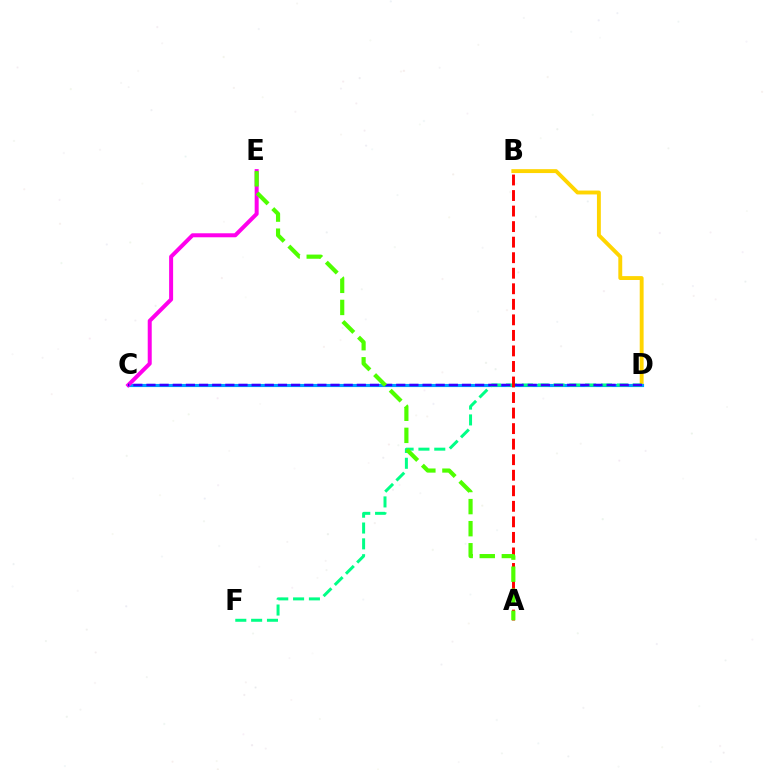{('B', 'D'): [{'color': '#ffd500', 'line_style': 'solid', 'thickness': 2.8}], ('C', 'D'): [{'color': '#009eff', 'line_style': 'solid', 'thickness': 2.26}, {'color': '#3700ff', 'line_style': 'dashed', 'thickness': 1.79}], ('C', 'E'): [{'color': '#ff00ed', 'line_style': 'solid', 'thickness': 2.88}], ('D', 'F'): [{'color': '#00ff86', 'line_style': 'dashed', 'thickness': 2.15}], ('A', 'B'): [{'color': '#ff0000', 'line_style': 'dashed', 'thickness': 2.11}], ('A', 'E'): [{'color': '#4fff00', 'line_style': 'dashed', 'thickness': 3.0}]}